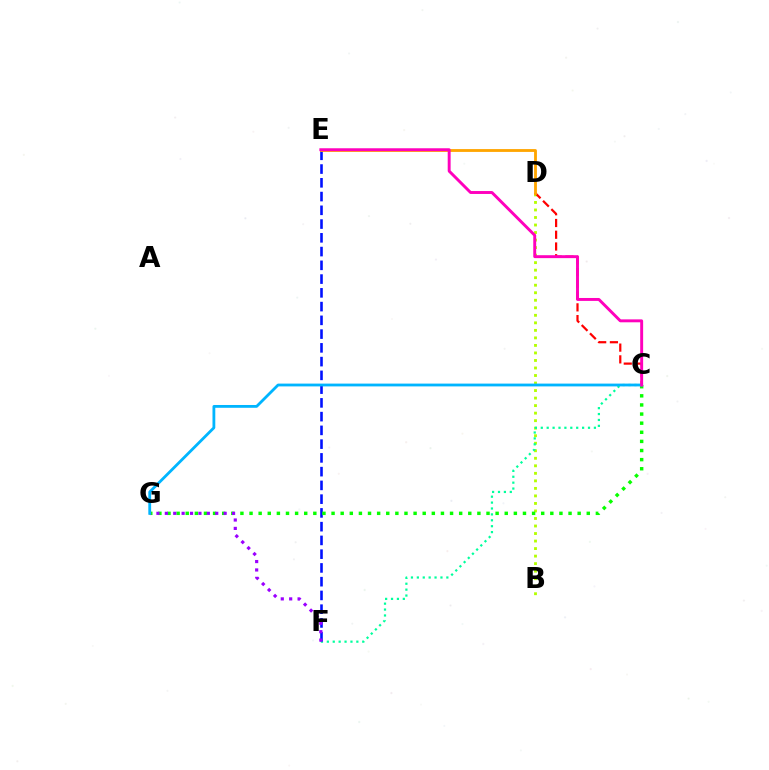{('B', 'D'): [{'color': '#b3ff00', 'line_style': 'dotted', 'thickness': 2.04}], ('C', 'F'): [{'color': '#00ff9d', 'line_style': 'dotted', 'thickness': 1.6}], ('C', 'D'): [{'color': '#ff0000', 'line_style': 'dashed', 'thickness': 1.6}], ('E', 'F'): [{'color': '#0010ff', 'line_style': 'dashed', 'thickness': 1.87}], ('D', 'E'): [{'color': '#ffa500', 'line_style': 'solid', 'thickness': 2.04}], ('C', 'G'): [{'color': '#08ff00', 'line_style': 'dotted', 'thickness': 2.48}, {'color': '#00b5ff', 'line_style': 'solid', 'thickness': 2.02}], ('F', 'G'): [{'color': '#9b00ff', 'line_style': 'dotted', 'thickness': 2.28}], ('C', 'E'): [{'color': '#ff00bd', 'line_style': 'solid', 'thickness': 2.11}]}